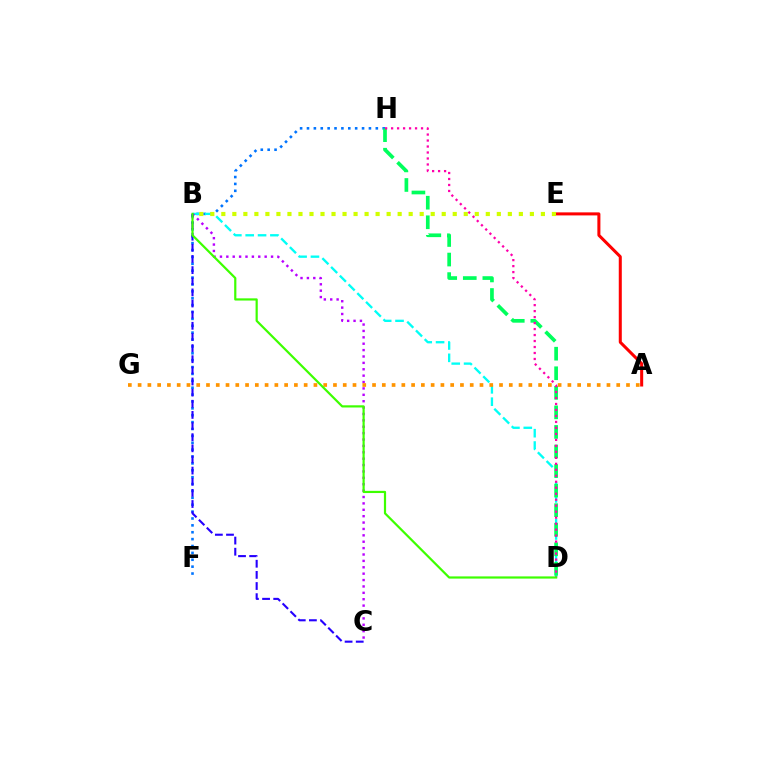{('F', 'H'): [{'color': '#0074ff', 'line_style': 'dotted', 'thickness': 1.87}], ('B', 'D'): [{'color': '#00fff6', 'line_style': 'dashed', 'thickness': 1.68}, {'color': '#3dff00', 'line_style': 'solid', 'thickness': 1.58}], ('A', 'E'): [{'color': '#ff0000', 'line_style': 'solid', 'thickness': 2.18}], ('D', 'H'): [{'color': '#00ff5c', 'line_style': 'dashed', 'thickness': 2.66}, {'color': '#ff00ac', 'line_style': 'dotted', 'thickness': 1.63}], ('B', 'C'): [{'color': '#b900ff', 'line_style': 'dotted', 'thickness': 1.74}, {'color': '#2500ff', 'line_style': 'dashed', 'thickness': 1.51}], ('A', 'G'): [{'color': '#ff9400', 'line_style': 'dotted', 'thickness': 2.65}], ('B', 'E'): [{'color': '#d1ff00', 'line_style': 'dotted', 'thickness': 2.99}]}